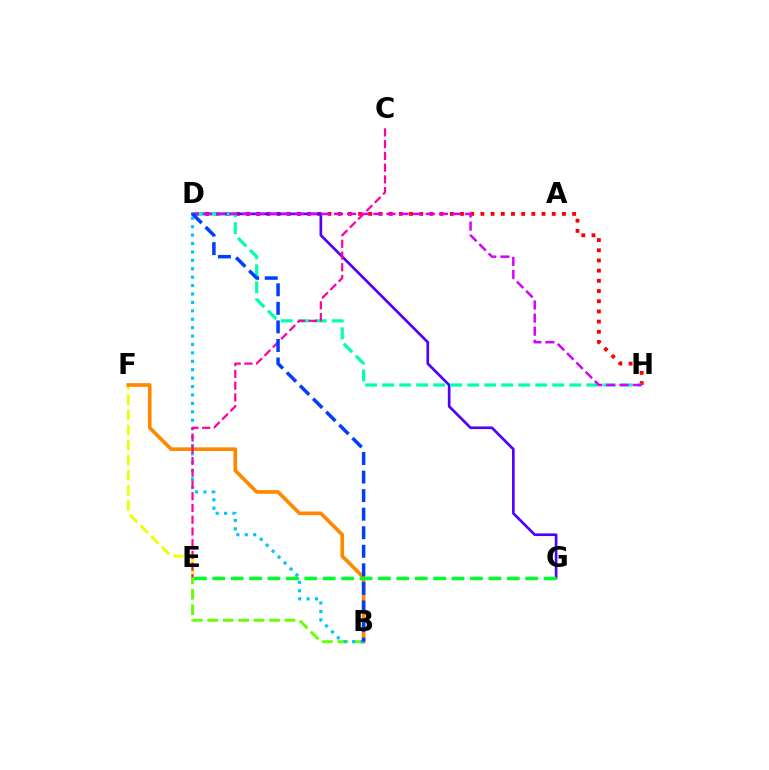{('D', 'H'): [{'color': '#ff0000', 'line_style': 'dotted', 'thickness': 2.77}, {'color': '#00ffaf', 'line_style': 'dashed', 'thickness': 2.31}, {'color': '#d600ff', 'line_style': 'dashed', 'thickness': 1.78}], ('D', 'G'): [{'color': '#4f00ff', 'line_style': 'solid', 'thickness': 1.93}], ('B', 'E'): [{'color': '#66ff00', 'line_style': 'dashed', 'thickness': 2.1}], ('E', 'F'): [{'color': '#eeff00', 'line_style': 'dashed', 'thickness': 2.05}], ('B', 'F'): [{'color': '#ff8800', 'line_style': 'solid', 'thickness': 2.64}], ('B', 'D'): [{'color': '#00c7ff', 'line_style': 'dotted', 'thickness': 2.29}, {'color': '#003fff', 'line_style': 'dashed', 'thickness': 2.52}], ('C', 'E'): [{'color': '#ff00a0', 'line_style': 'dashed', 'thickness': 1.59}], ('E', 'G'): [{'color': '#00ff27', 'line_style': 'dashed', 'thickness': 2.5}]}